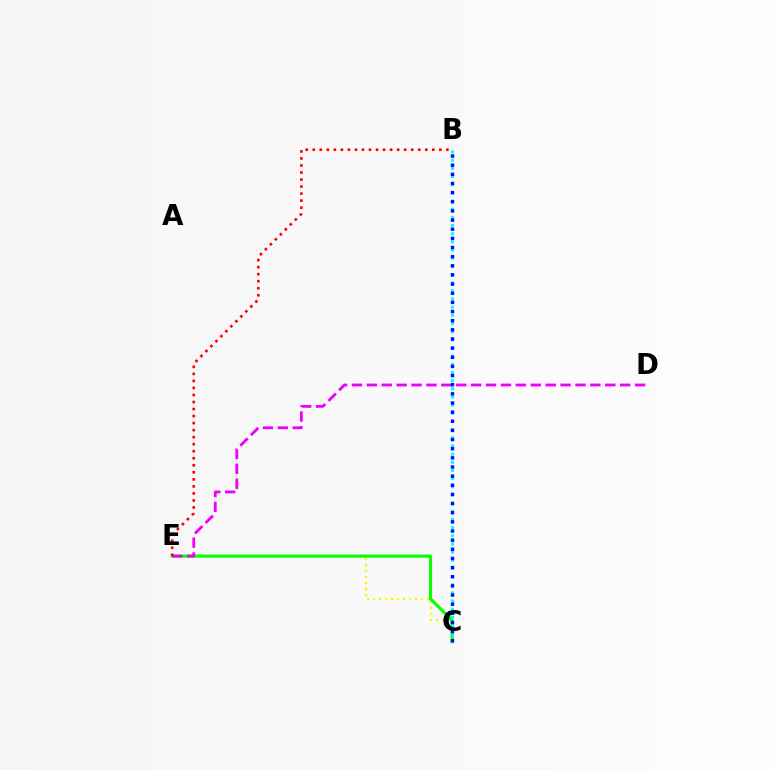{('C', 'E'): [{'color': '#fcf500', 'line_style': 'dotted', 'thickness': 1.63}, {'color': '#08ff00', 'line_style': 'solid', 'thickness': 2.23}], ('D', 'E'): [{'color': '#ee00ff', 'line_style': 'dashed', 'thickness': 2.02}], ('B', 'C'): [{'color': '#00fff6', 'line_style': 'dotted', 'thickness': 2.22}, {'color': '#0010ff', 'line_style': 'dotted', 'thickness': 2.48}], ('B', 'E'): [{'color': '#ff0000', 'line_style': 'dotted', 'thickness': 1.91}]}